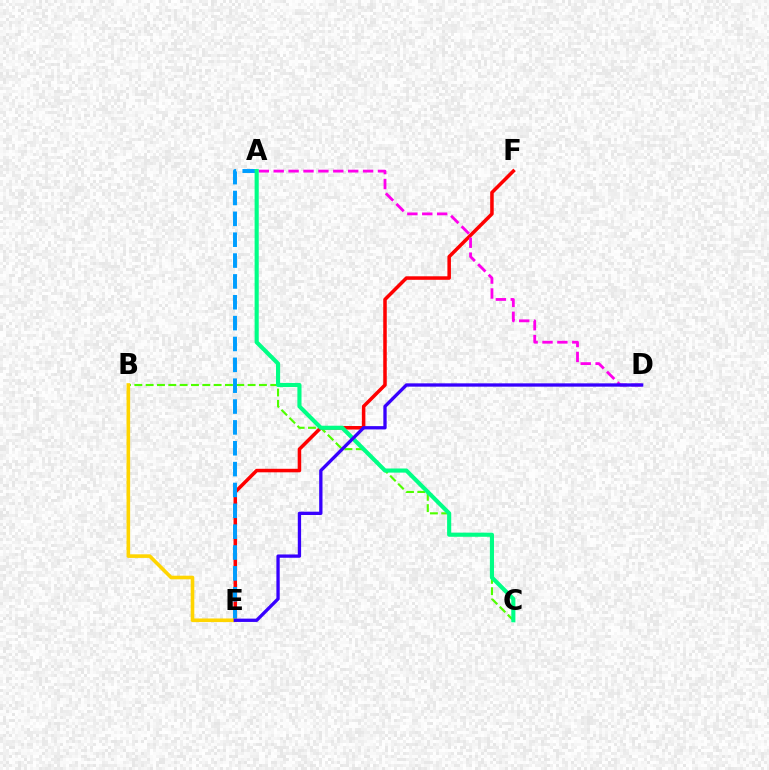{('B', 'C'): [{'color': '#4fff00', 'line_style': 'dashed', 'thickness': 1.54}], ('E', 'F'): [{'color': '#ff0000', 'line_style': 'solid', 'thickness': 2.54}], ('A', 'E'): [{'color': '#009eff', 'line_style': 'dashed', 'thickness': 2.83}], ('B', 'E'): [{'color': '#ffd500', 'line_style': 'solid', 'thickness': 2.6}], ('A', 'D'): [{'color': '#ff00ed', 'line_style': 'dashed', 'thickness': 2.02}], ('A', 'C'): [{'color': '#00ff86', 'line_style': 'solid', 'thickness': 2.97}], ('D', 'E'): [{'color': '#3700ff', 'line_style': 'solid', 'thickness': 2.38}]}